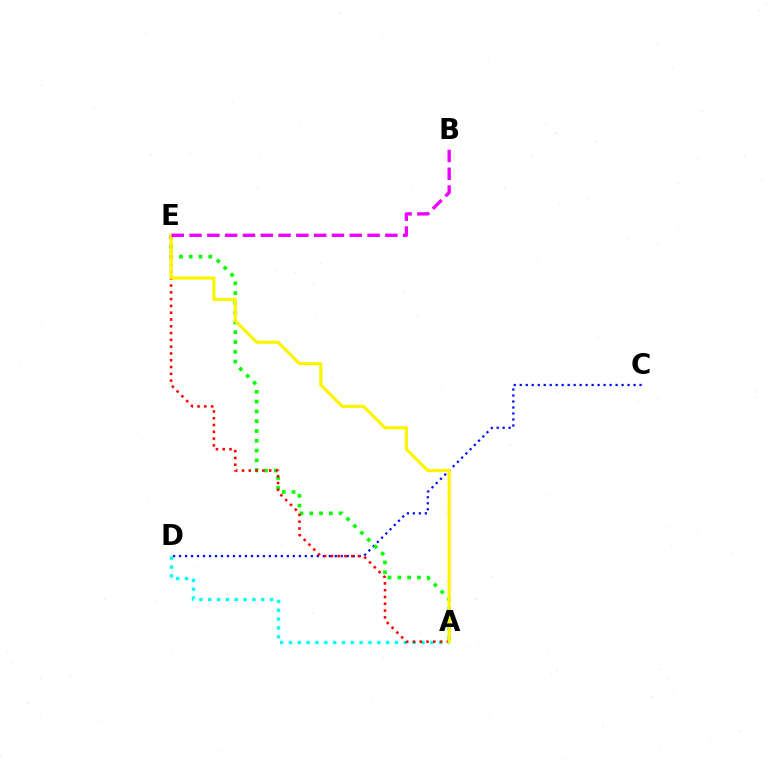{('C', 'D'): [{'color': '#0010ff', 'line_style': 'dotted', 'thickness': 1.63}], ('A', 'D'): [{'color': '#00fff6', 'line_style': 'dotted', 'thickness': 2.4}], ('A', 'E'): [{'color': '#08ff00', 'line_style': 'dotted', 'thickness': 2.66}, {'color': '#ff0000', 'line_style': 'dotted', 'thickness': 1.84}, {'color': '#fcf500', 'line_style': 'solid', 'thickness': 2.29}], ('B', 'E'): [{'color': '#ee00ff', 'line_style': 'dashed', 'thickness': 2.42}]}